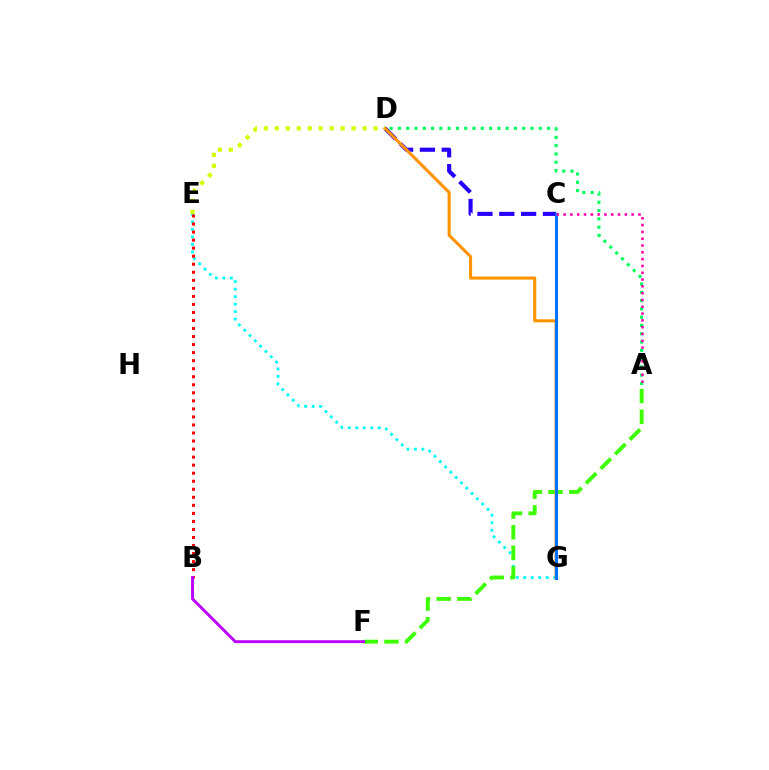{('C', 'D'): [{'color': '#2500ff', 'line_style': 'dashed', 'thickness': 2.97}], ('E', 'G'): [{'color': '#00fff6', 'line_style': 'dotted', 'thickness': 2.04}], ('A', 'F'): [{'color': '#3dff00', 'line_style': 'dashed', 'thickness': 2.8}], ('B', 'E'): [{'color': '#ff0000', 'line_style': 'dotted', 'thickness': 2.18}], ('D', 'G'): [{'color': '#ff9400', 'line_style': 'solid', 'thickness': 2.23}], ('C', 'G'): [{'color': '#0074ff', 'line_style': 'solid', 'thickness': 2.23}], ('B', 'F'): [{'color': '#b900ff', 'line_style': 'solid', 'thickness': 2.08}], ('A', 'D'): [{'color': '#00ff5c', 'line_style': 'dotted', 'thickness': 2.25}], ('A', 'C'): [{'color': '#ff00ac', 'line_style': 'dotted', 'thickness': 1.85}], ('D', 'E'): [{'color': '#d1ff00', 'line_style': 'dotted', 'thickness': 2.98}]}